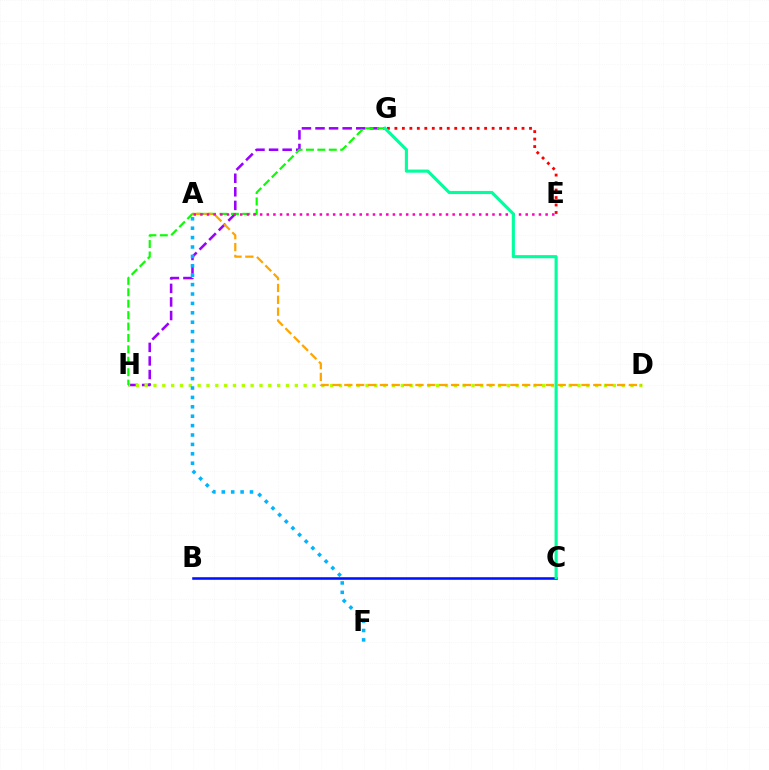{('E', 'G'): [{'color': '#ff0000', 'line_style': 'dotted', 'thickness': 2.03}], ('G', 'H'): [{'color': '#9b00ff', 'line_style': 'dashed', 'thickness': 1.84}, {'color': '#08ff00', 'line_style': 'dashed', 'thickness': 1.55}], ('D', 'H'): [{'color': '#b3ff00', 'line_style': 'dotted', 'thickness': 2.4}], ('B', 'C'): [{'color': '#0010ff', 'line_style': 'solid', 'thickness': 1.85}], ('A', 'D'): [{'color': '#ffa500', 'line_style': 'dashed', 'thickness': 1.61}], ('A', 'E'): [{'color': '#ff00bd', 'line_style': 'dotted', 'thickness': 1.8}], ('A', 'F'): [{'color': '#00b5ff', 'line_style': 'dotted', 'thickness': 2.55}], ('C', 'G'): [{'color': '#00ff9d', 'line_style': 'solid', 'thickness': 2.24}]}